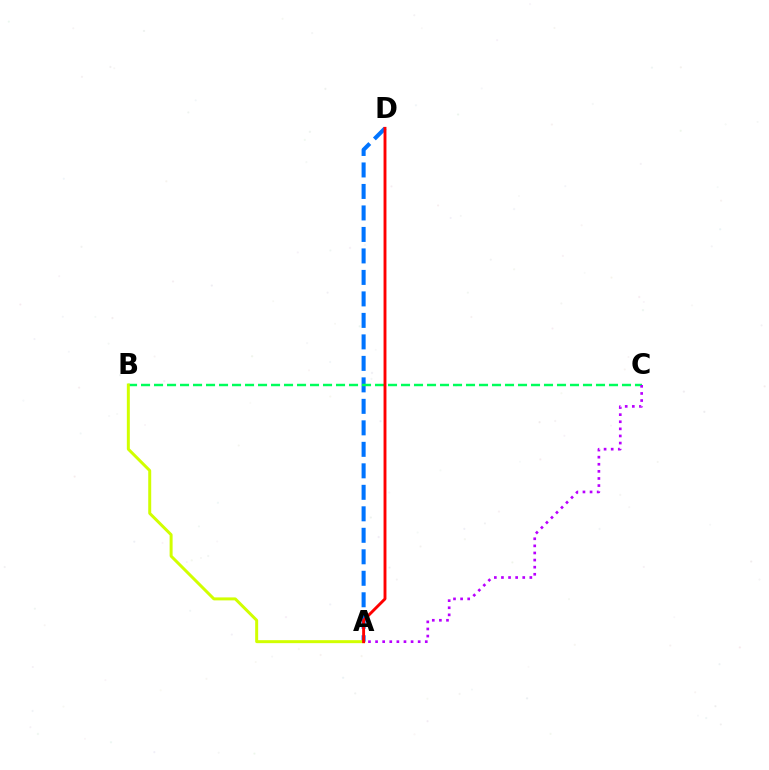{('A', 'D'): [{'color': '#0074ff', 'line_style': 'dashed', 'thickness': 2.92}, {'color': '#ff0000', 'line_style': 'solid', 'thickness': 2.08}], ('B', 'C'): [{'color': '#00ff5c', 'line_style': 'dashed', 'thickness': 1.77}], ('A', 'B'): [{'color': '#d1ff00', 'line_style': 'solid', 'thickness': 2.14}], ('A', 'C'): [{'color': '#b900ff', 'line_style': 'dotted', 'thickness': 1.93}]}